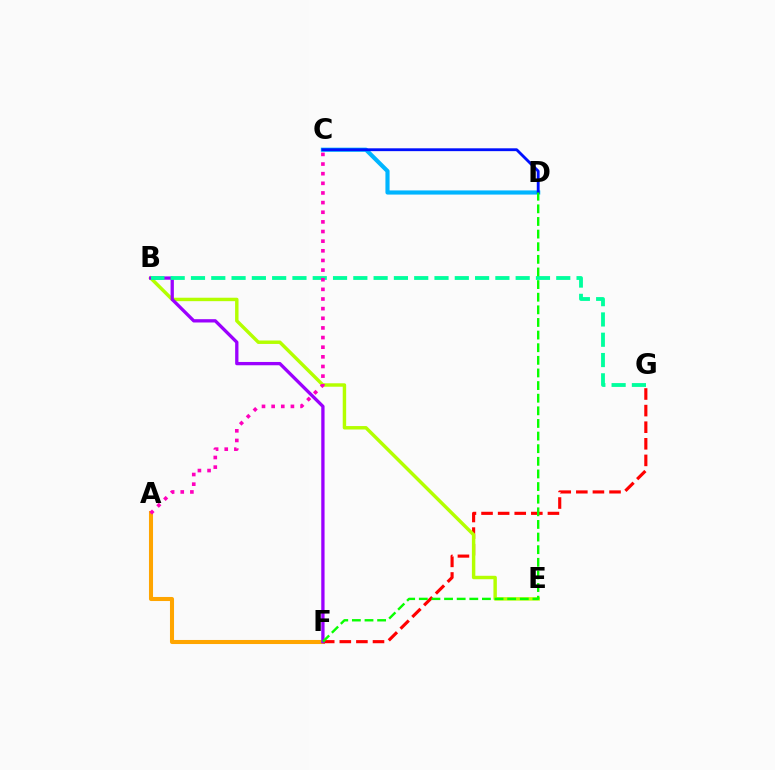{('A', 'F'): [{'color': '#ffa500', 'line_style': 'solid', 'thickness': 2.93}], ('C', 'D'): [{'color': '#00b5ff', 'line_style': 'solid', 'thickness': 2.99}, {'color': '#0010ff', 'line_style': 'solid', 'thickness': 2.04}], ('F', 'G'): [{'color': '#ff0000', 'line_style': 'dashed', 'thickness': 2.25}], ('B', 'E'): [{'color': '#b3ff00', 'line_style': 'solid', 'thickness': 2.47}], ('B', 'F'): [{'color': '#9b00ff', 'line_style': 'solid', 'thickness': 2.38}], ('B', 'G'): [{'color': '#00ff9d', 'line_style': 'dashed', 'thickness': 2.76}], ('A', 'C'): [{'color': '#ff00bd', 'line_style': 'dotted', 'thickness': 2.62}], ('D', 'F'): [{'color': '#08ff00', 'line_style': 'dashed', 'thickness': 1.71}]}